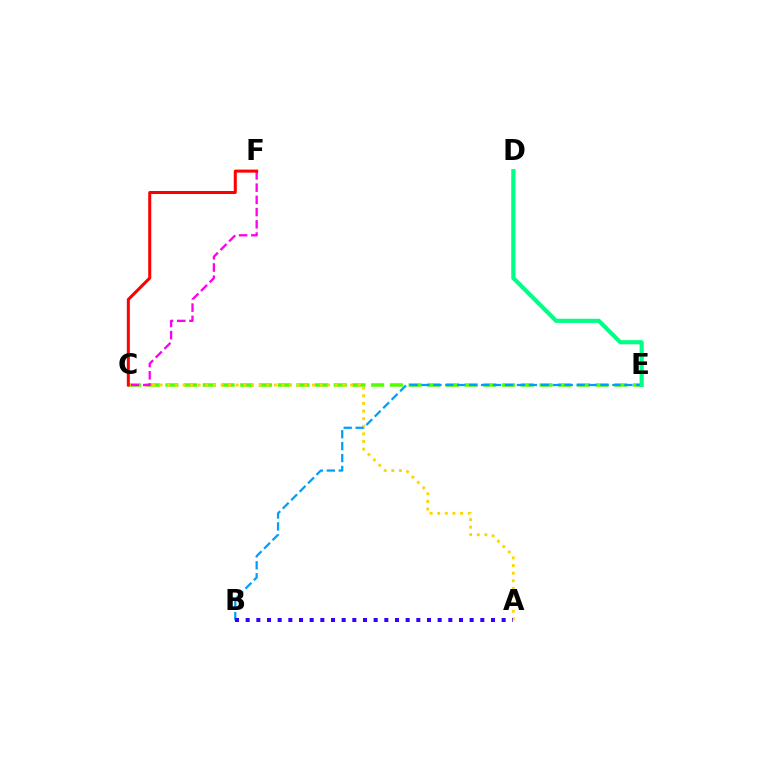{('C', 'E'): [{'color': '#4fff00', 'line_style': 'dashed', 'thickness': 2.54}], ('A', 'C'): [{'color': '#ffd500', 'line_style': 'dotted', 'thickness': 2.07}], ('B', 'E'): [{'color': '#009eff', 'line_style': 'dashed', 'thickness': 1.62}], ('C', 'F'): [{'color': '#ff00ed', 'line_style': 'dashed', 'thickness': 1.66}, {'color': '#ff0000', 'line_style': 'solid', 'thickness': 2.18}], ('D', 'E'): [{'color': '#00ff86', 'line_style': 'solid', 'thickness': 2.98}], ('A', 'B'): [{'color': '#3700ff', 'line_style': 'dotted', 'thickness': 2.9}]}